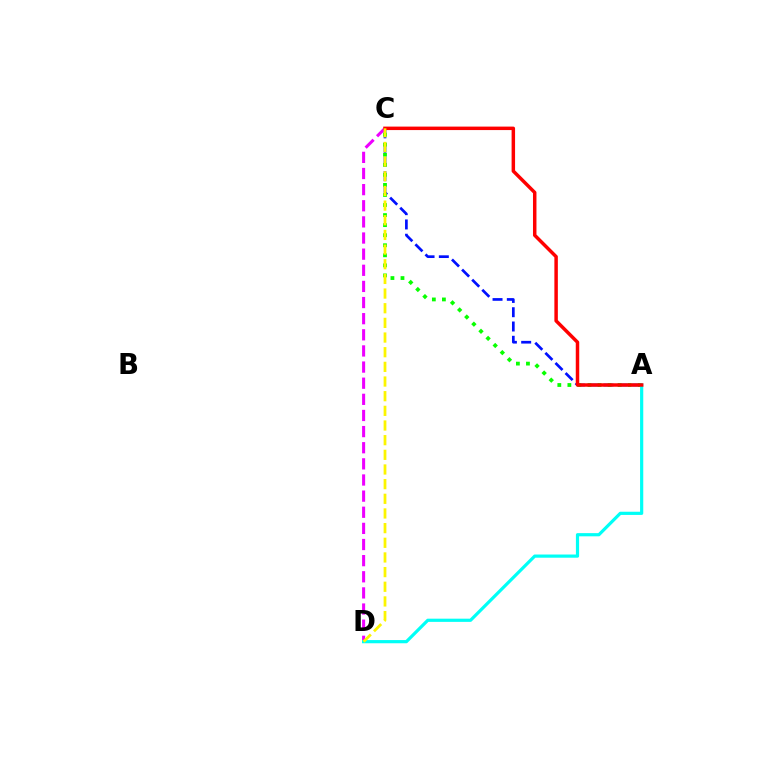{('A', 'C'): [{'color': '#0010ff', 'line_style': 'dashed', 'thickness': 1.94}, {'color': '#08ff00', 'line_style': 'dotted', 'thickness': 2.73}, {'color': '#ff0000', 'line_style': 'solid', 'thickness': 2.5}], ('C', 'D'): [{'color': '#ee00ff', 'line_style': 'dashed', 'thickness': 2.19}, {'color': '#fcf500', 'line_style': 'dashed', 'thickness': 1.99}], ('A', 'D'): [{'color': '#00fff6', 'line_style': 'solid', 'thickness': 2.3}]}